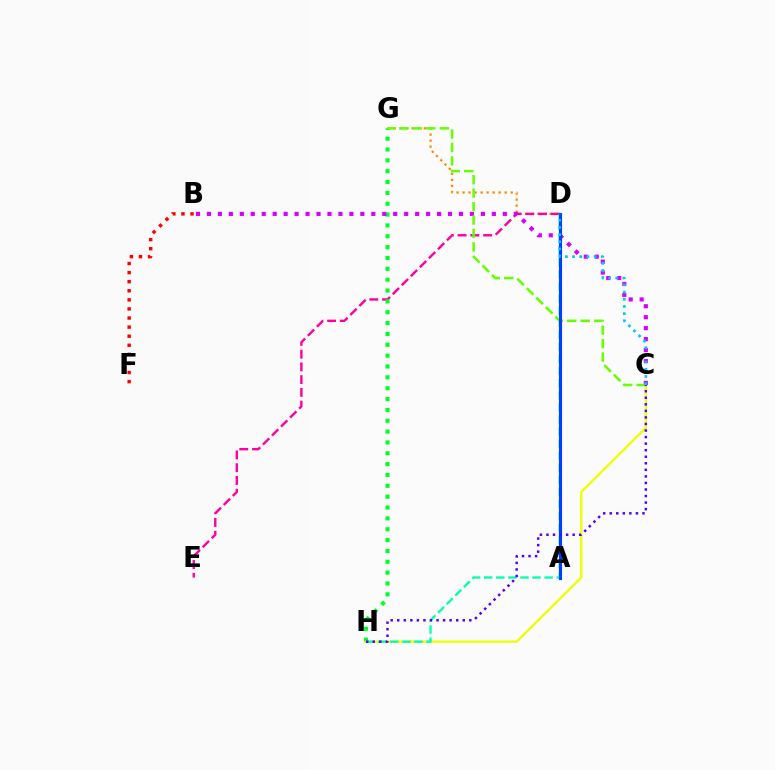{('B', 'F'): [{'color': '#ff0000', 'line_style': 'dotted', 'thickness': 2.47}], ('D', 'G'): [{'color': '#ff8800', 'line_style': 'dotted', 'thickness': 1.64}], ('D', 'E'): [{'color': '#ff00a0', 'line_style': 'dashed', 'thickness': 1.73}], ('G', 'H'): [{'color': '#00ff27', 'line_style': 'dotted', 'thickness': 2.95}], ('C', 'H'): [{'color': '#eeff00', 'line_style': 'solid', 'thickness': 1.66}, {'color': '#4f00ff', 'line_style': 'dotted', 'thickness': 1.78}], ('D', 'H'): [{'color': '#00ffaf', 'line_style': 'dashed', 'thickness': 1.64}], ('B', 'C'): [{'color': '#d600ff', 'line_style': 'dotted', 'thickness': 2.98}], ('C', 'G'): [{'color': '#66ff00', 'line_style': 'dashed', 'thickness': 1.83}], ('A', 'D'): [{'color': '#003fff', 'line_style': 'solid', 'thickness': 2.24}], ('C', 'D'): [{'color': '#00c7ff', 'line_style': 'dotted', 'thickness': 1.95}]}